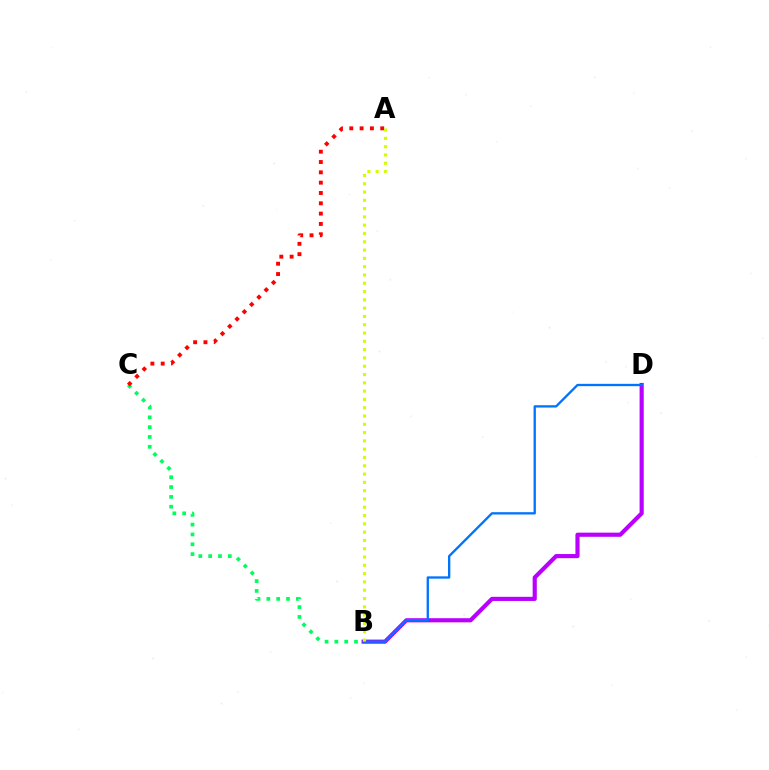{('B', 'C'): [{'color': '#00ff5c', 'line_style': 'dotted', 'thickness': 2.67}], ('B', 'D'): [{'color': '#b900ff', 'line_style': 'solid', 'thickness': 2.99}, {'color': '#0074ff', 'line_style': 'solid', 'thickness': 1.68}], ('A', 'C'): [{'color': '#ff0000', 'line_style': 'dotted', 'thickness': 2.8}], ('A', 'B'): [{'color': '#d1ff00', 'line_style': 'dotted', 'thickness': 2.25}]}